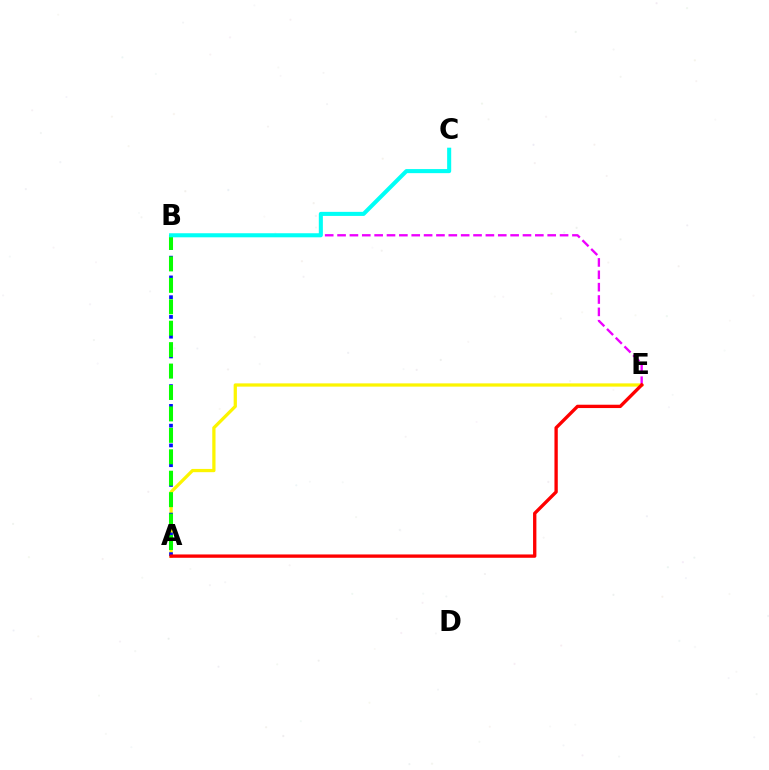{('A', 'E'): [{'color': '#fcf500', 'line_style': 'solid', 'thickness': 2.34}, {'color': '#ff0000', 'line_style': 'solid', 'thickness': 2.4}], ('B', 'E'): [{'color': '#ee00ff', 'line_style': 'dashed', 'thickness': 1.68}], ('A', 'B'): [{'color': '#0010ff', 'line_style': 'dotted', 'thickness': 2.69}, {'color': '#08ff00', 'line_style': 'dashed', 'thickness': 2.91}], ('B', 'C'): [{'color': '#00fff6', 'line_style': 'solid', 'thickness': 2.93}]}